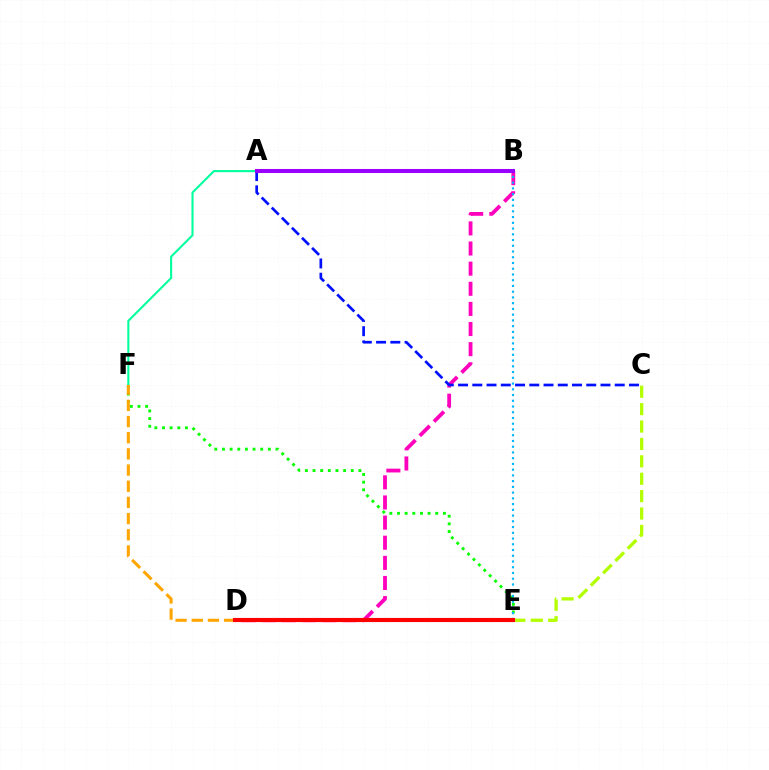{('B', 'D'): [{'color': '#ff00bd', 'line_style': 'dashed', 'thickness': 2.73}], ('E', 'F'): [{'color': '#08ff00', 'line_style': 'dotted', 'thickness': 2.08}], ('A', 'F'): [{'color': '#00ff9d', 'line_style': 'solid', 'thickness': 1.5}], ('C', 'E'): [{'color': '#b3ff00', 'line_style': 'dashed', 'thickness': 2.36}], ('A', 'C'): [{'color': '#0010ff', 'line_style': 'dashed', 'thickness': 1.93}], ('B', 'E'): [{'color': '#00b5ff', 'line_style': 'dotted', 'thickness': 1.56}], ('D', 'F'): [{'color': '#ffa500', 'line_style': 'dashed', 'thickness': 2.2}], ('D', 'E'): [{'color': '#ff0000', 'line_style': 'solid', 'thickness': 2.97}], ('A', 'B'): [{'color': '#9b00ff', 'line_style': 'solid', 'thickness': 2.91}]}